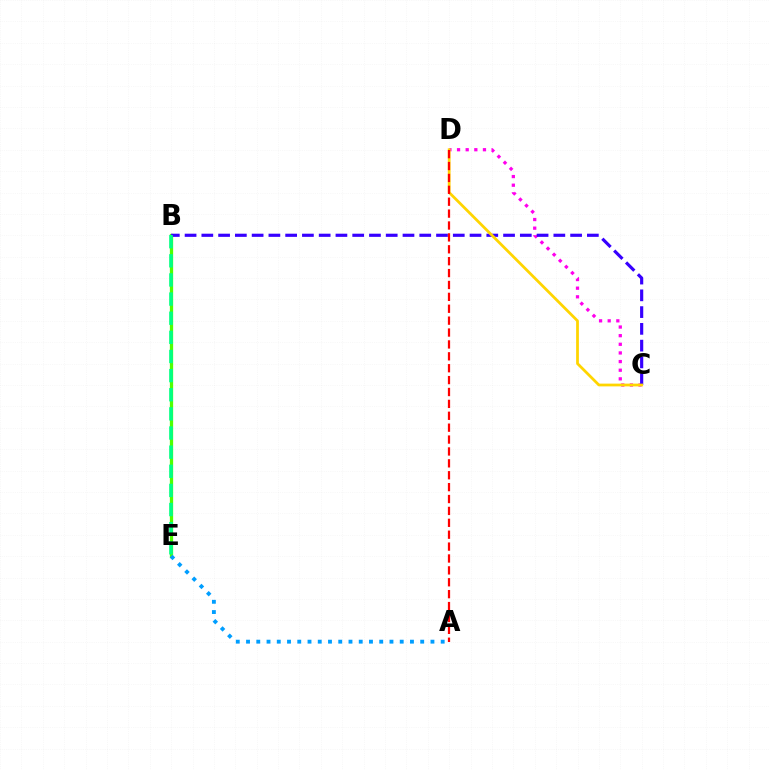{('C', 'D'): [{'color': '#ff00ed', 'line_style': 'dotted', 'thickness': 2.35}, {'color': '#ffd500', 'line_style': 'solid', 'thickness': 1.99}], ('B', 'E'): [{'color': '#4fff00', 'line_style': 'solid', 'thickness': 2.36}, {'color': '#00ff86', 'line_style': 'dashed', 'thickness': 2.6}], ('B', 'C'): [{'color': '#3700ff', 'line_style': 'dashed', 'thickness': 2.28}], ('A', 'E'): [{'color': '#009eff', 'line_style': 'dotted', 'thickness': 2.78}], ('A', 'D'): [{'color': '#ff0000', 'line_style': 'dashed', 'thickness': 1.62}]}